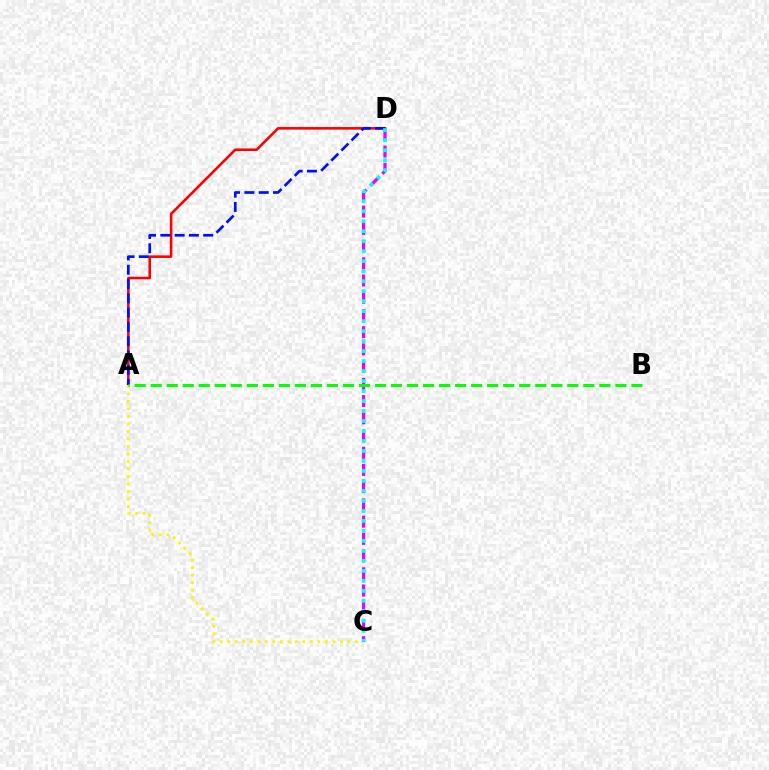{('A', 'D'): [{'color': '#ff0000', 'line_style': 'solid', 'thickness': 1.85}, {'color': '#0010ff', 'line_style': 'dashed', 'thickness': 1.94}], ('A', 'C'): [{'color': '#fcf500', 'line_style': 'dotted', 'thickness': 2.04}], ('C', 'D'): [{'color': '#ee00ff', 'line_style': 'dashed', 'thickness': 2.34}, {'color': '#00fff6', 'line_style': 'dotted', 'thickness': 2.71}], ('A', 'B'): [{'color': '#08ff00', 'line_style': 'dashed', 'thickness': 2.18}]}